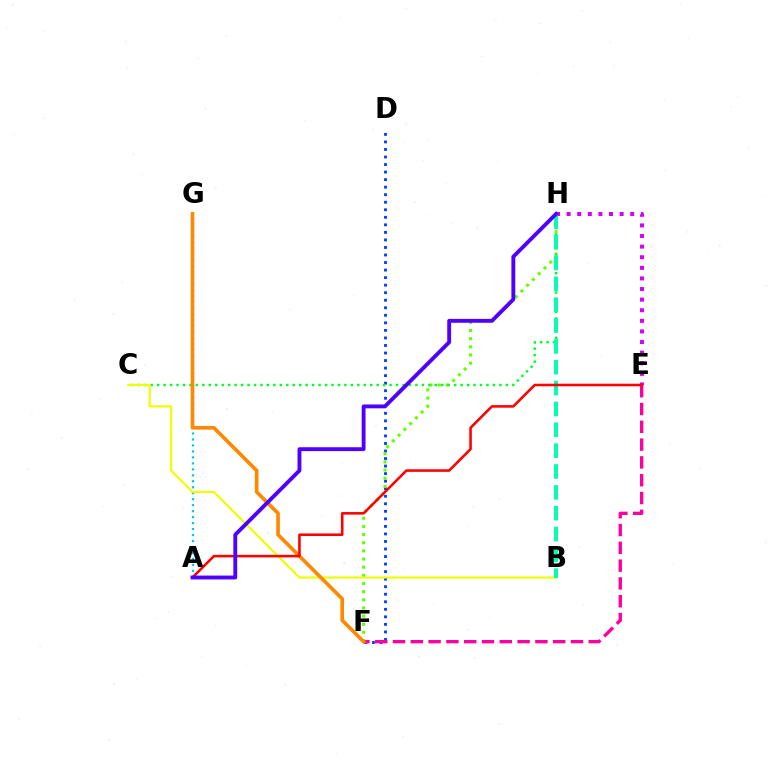{('D', 'F'): [{'color': '#003fff', 'line_style': 'dotted', 'thickness': 2.05}], ('E', 'F'): [{'color': '#ff00a0', 'line_style': 'dashed', 'thickness': 2.42}], ('F', 'H'): [{'color': '#66ff00', 'line_style': 'dotted', 'thickness': 2.22}], ('C', 'H'): [{'color': '#00ff27', 'line_style': 'dotted', 'thickness': 1.75}], ('E', 'H'): [{'color': '#d600ff', 'line_style': 'dotted', 'thickness': 2.88}], ('A', 'G'): [{'color': '#00c7ff', 'line_style': 'dotted', 'thickness': 1.62}], ('B', 'C'): [{'color': '#eeff00', 'line_style': 'solid', 'thickness': 1.56}], ('B', 'H'): [{'color': '#00ffaf', 'line_style': 'dashed', 'thickness': 2.83}], ('F', 'G'): [{'color': '#ff8800', 'line_style': 'solid', 'thickness': 2.63}], ('A', 'E'): [{'color': '#ff0000', 'line_style': 'solid', 'thickness': 1.85}], ('A', 'H'): [{'color': '#4f00ff', 'line_style': 'solid', 'thickness': 2.78}]}